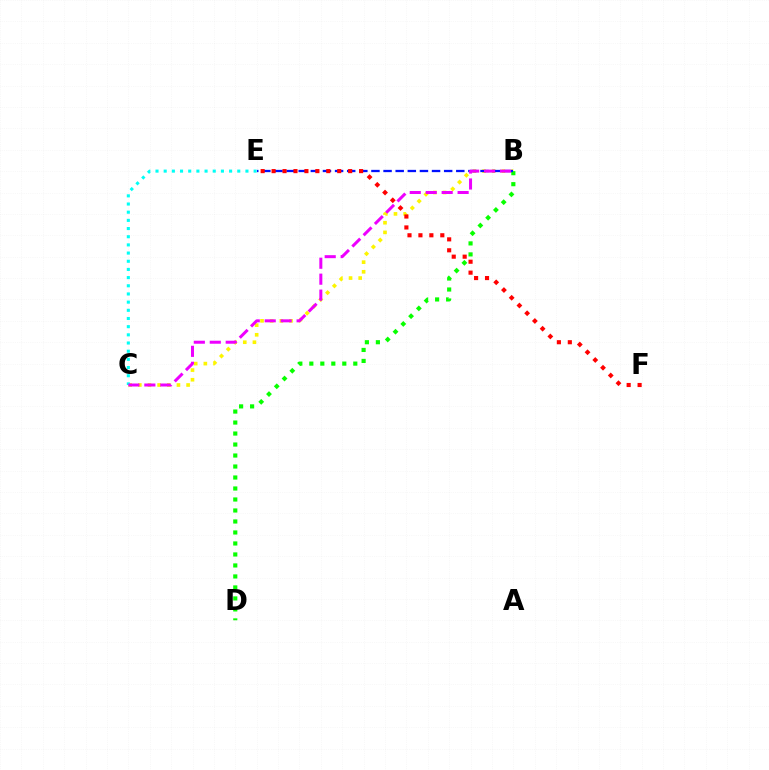{('B', 'C'): [{'color': '#fcf500', 'line_style': 'dotted', 'thickness': 2.62}, {'color': '#ee00ff', 'line_style': 'dashed', 'thickness': 2.17}], ('B', 'D'): [{'color': '#08ff00', 'line_style': 'dotted', 'thickness': 2.99}], ('B', 'E'): [{'color': '#0010ff', 'line_style': 'dashed', 'thickness': 1.65}], ('C', 'E'): [{'color': '#00fff6', 'line_style': 'dotted', 'thickness': 2.22}], ('E', 'F'): [{'color': '#ff0000', 'line_style': 'dotted', 'thickness': 2.97}]}